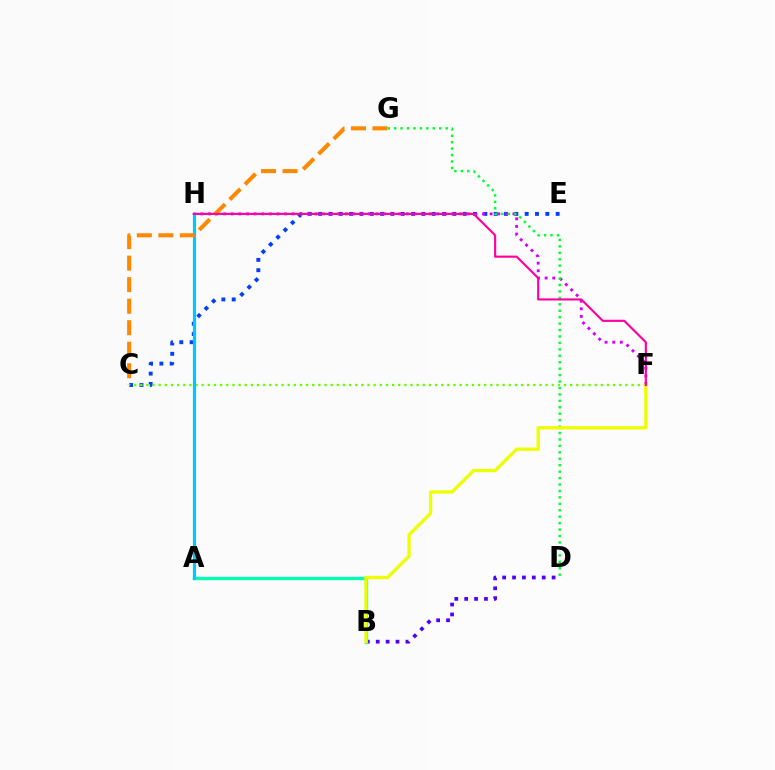{('A', 'H'): [{'color': '#ff0000', 'line_style': 'solid', 'thickness': 1.92}, {'color': '#00c7ff', 'line_style': 'solid', 'thickness': 2.3}], ('C', 'E'): [{'color': '#003fff', 'line_style': 'dotted', 'thickness': 2.81}], ('F', 'H'): [{'color': '#d600ff', 'line_style': 'dotted', 'thickness': 2.07}, {'color': '#ff00a0', 'line_style': 'solid', 'thickness': 1.54}], ('D', 'G'): [{'color': '#00ff27', 'line_style': 'dotted', 'thickness': 1.75}], ('B', 'D'): [{'color': '#4f00ff', 'line_style': 'dotted', 'thickness': 2.69}], ('A', 'B'): [{'color': '#00ffaf', 'line_style': 'solid', 'thickness': 2.39}], ('C', 'F'): [{'color': '#66ff00', 'line_style': 'dotted', 'thickness': 1.67}], ('B', 'F'): [{'color': '#eeff00', 'line_style': 'solid', 'thickness': 2.38}], ('C', 'G'): [{'color': '#ff8800', 'line_style': 'dashed', 'thickness': 2.92}]}